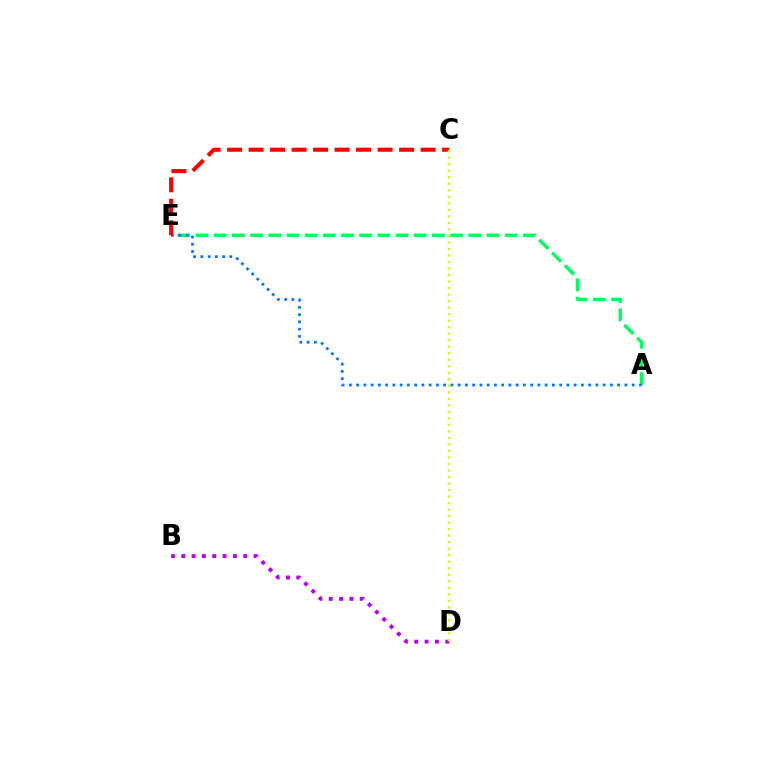{('B', 'D'): [{'color': '#b900ff', 'line_style': 'dotted', 'thickness': 2.81}], ('A', 'E'): [{'color': '#00ff5c', 'line_style': 'dashed', 'thickness': 2.47}, {'color': '#0074ff', 'line_style': 'dotted', 'thickness': 1.97}], ('C', 'E'): [{'color': '#ff0000', 'line_style': 'dashed', 'thickness': 2.92}], ('C', 'D'): [{'color': '#d1ff00', 'line_style': 'dotted', 'thickness': 1.77}]}